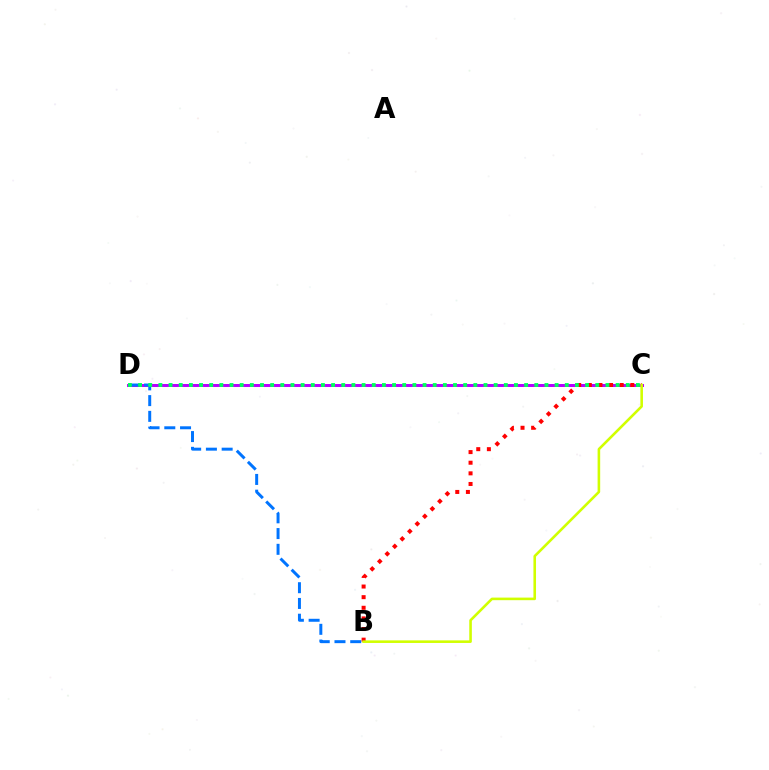{('C', 'D'): [{'color': '#b900ff', 'line_style': 'solid', 'thickness': 2.14}, {'color': '#00ff5c', 'line_style': 'dotted', 'thickness': 2.76}], ('B', 'D'): [{'color': '#0074ff', 'line_style': 'dashed', 'thickness': 2.14}], ('B', 'C'): [{'color': '#ff0000', 'line_style': 'dotted', 'thickness': 2.89}, {'color': '#d1ff00', 'line_style': 'solid', 'thickness': 1.86}]}